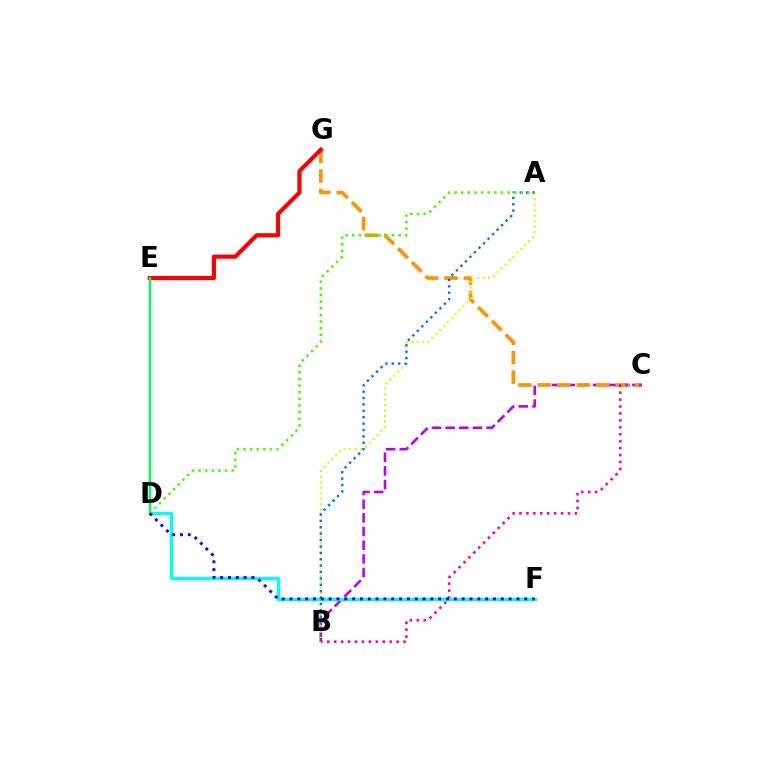{('B', 'C'): [{'color': '#b900ff', 'line_style': 'dashed', 'thickness': 1.86}, {'color': '#ff00ac', 'line_style': 'dotted', 'thickness': 1.88}], ('C', 'G'): [{'color': '#ff9400', 'line_style': 'dashed', 'thickness': 2.64}], ('E', 'G'): [{'color': '#ff0000', 'line_style': 'solid', 'thickness': 2.99}], ('A', 'B'): [{'color': '#d1ff00', 'line_style': 'dotted', 'thickness': 1.5}, {'color': '#0074ff', 'line_style': 'dotted', 'thickness': 1.74}], ('D', 'F'): [{'color': '#00fff6', 'line_style': 'solid', 'thickness': 2.42}, {'color': '#2500ff', 'line_style': 'dotted', 'thickness': 2.13}], ('D', 'E'): [{'color': '#00ff5c', 'line_style': 'solid', 'thickness': 1.73}], ('A', 'D'): [{'color': '#3dff00', 'line_style': 'dotted', 'thickness': 1.8}]}